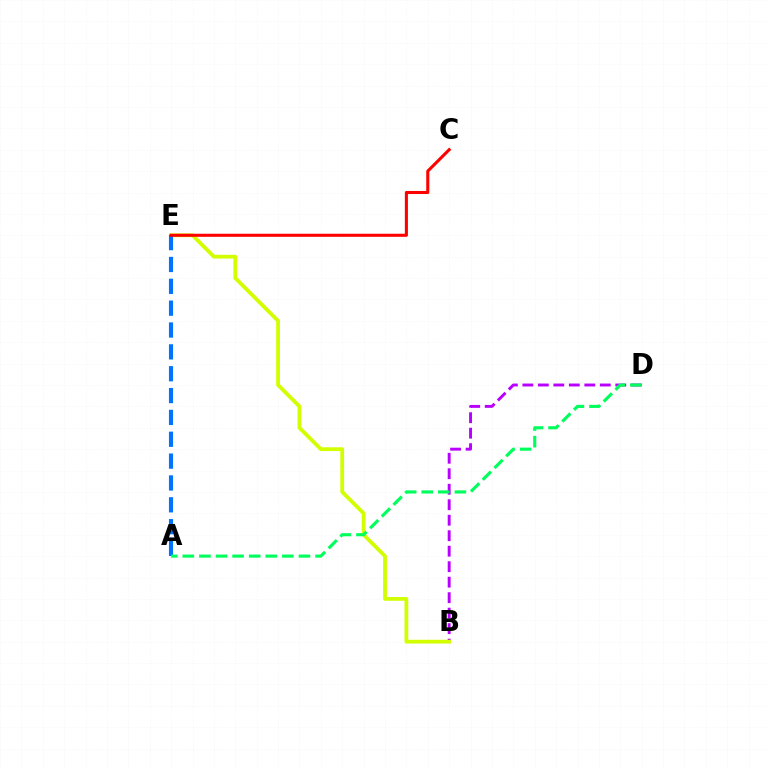{('B', 'D'): [{'color': '#b900ff', 'line_style': 'dashed', 'thickness': 2.1}], ('B', 'E'): [{'color': '#d1ff00', 'line_style': 'solid', 'thickness': 2.73}], ('A', 'E'): [{'color': '#0074ff', 'line_style': 'dashed', 'thickness': 2.97}], ('C', 'E'): [{'color': '#ff0000', 'line_style': 'solid', 'thickness': 2.22}], ('A', 'D'): [{'color': '#00ff5c', 'line_style': 'dashed', 'thickness': 2.25}]}